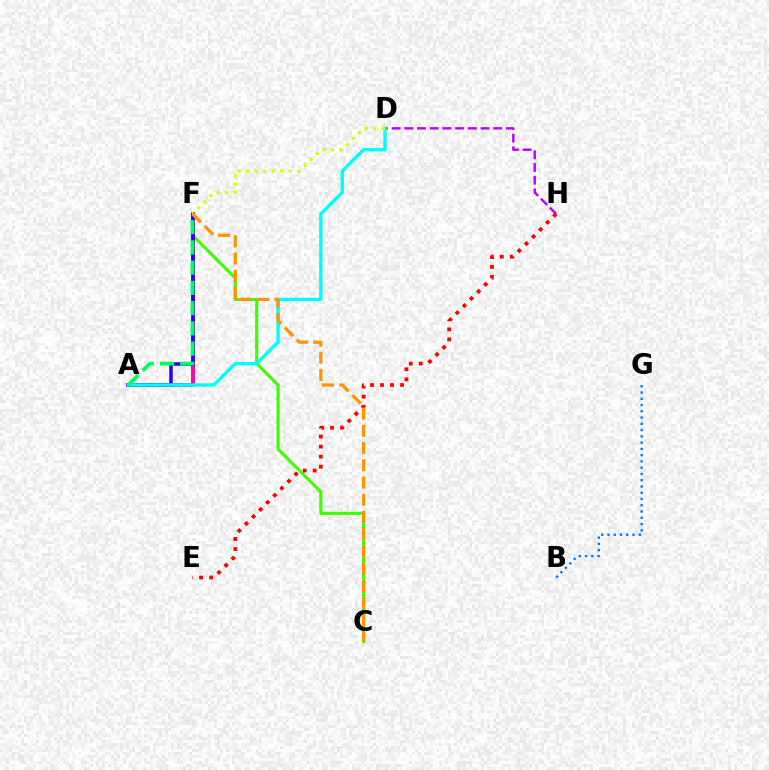{('C', 'F'): [{'color': '#3dff00', 'line_style': 'solid', 'thickness': 2.23}, {'color': '#ff9400', 'line_style': 'dashed', 'thickness': 2.34}], ('A', 'F'): [{'color': '#ff00ac', 'line_style': 'solid', 'thickness': 2.85}, {'color': '#2500ff', 'line_style': 'solid', 'thickness': 2.53}, {'color': '#00ff5c', 'line_style': 'dashed', 'thickness': 2.75}], ('E', 'H'): [{'color': '#ff0000', 'line_style': 'dotted', 'thickness': 2.72}], ('D', 'H'): [{'color': '#b900ff', 'line_style': 'dashed', 'thickness': 1.73}], ('A', 'D'): [{'color': '#00fff6', 'line_style': 'solid', 'thickness': 2.44}], ('B', 'G'): [{'color': '#0074ff', 'line_style': 'dotted', 'thickness': 1.7}], ('D', 'F'): [{'color': '#d1ff00', 'line_style': 'dotted', 'thickness': 2.32}]}